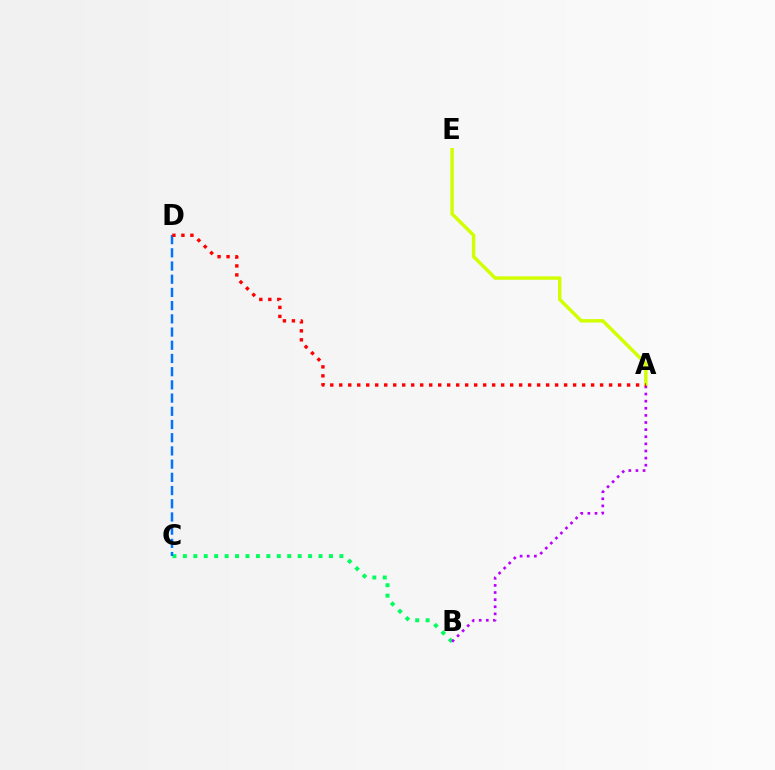{('B', 'C'): [{'color': '#00ff5c', 'line_style': 'dotted', 'thickness': 2.84}], ('A', 'E'): [{'color': '#d1ff00', 'line_style': 'solid', 'thickness': 2.47}], ('A', 'B'): [{'color': '#b900ff', 'line_style': 'dotted', 'thickness': 1.93}], ('C', 'D'): [{'color': '#0074ff', 'line_style': 'dashed', 'thickness': 1.79}], ('A', 'D'): [{'color': '#ff0000', 'line_style': 'dotted', 'thickness': 2.44}]}